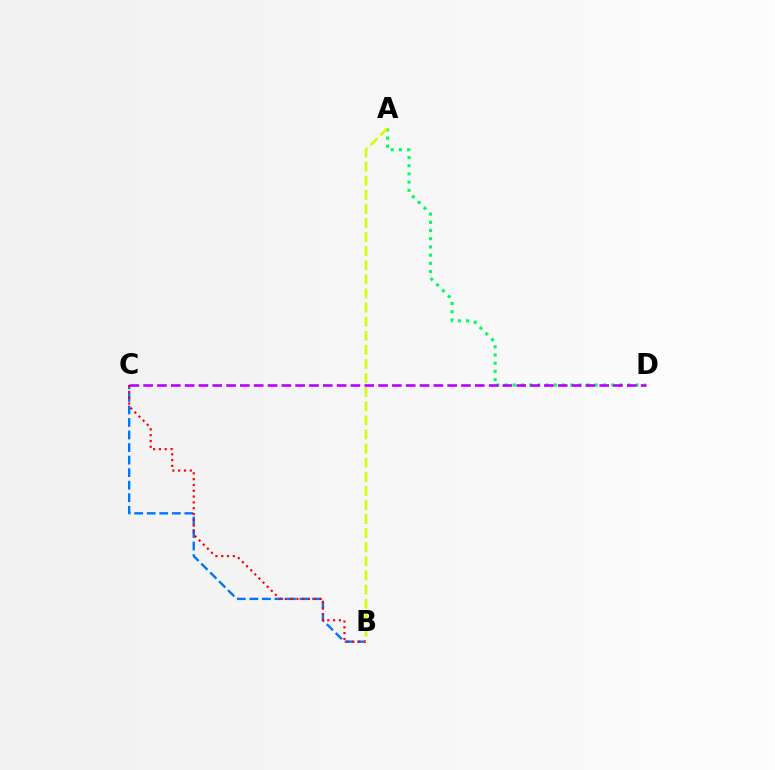{('A', 'D'): [{'color': '#00ff5c', 'line_style': 'dotted', 'thickness': 2.23}], ('B', 'C'): [{'color': '#0074ff', 'line_style': 'dashed', 'thickness': 1.7}, {'color': '#ff0000', 'line_style': 'dotted', 'thickness': 1.58}], ('A', 'B'): [{'color': '#d1ff00', 'line_style': 'dashed', 'thickness': 1.92}], ('C', 'D'): [{'color': '#b900ff', 'line_style': 'dashed', 'thickness': 1.88}]}